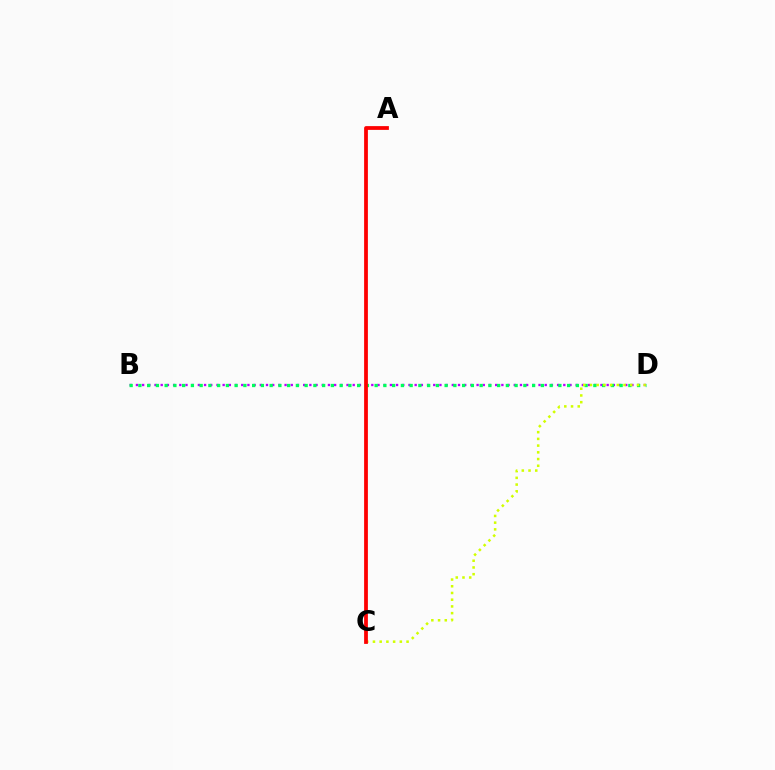{('B', 'D'): [{'color': '#b900ff', 'line_style': 'dotted', 'thickness': 1.68}, {'color': '#00ff5c', 'line_style': 'dotted', 'thickness': 2.38}], ('C', 'D'): [{'color': '#d1ff00', 'line_style': 'dotted', 'thickness': 1.83}], ('A', 'C'): [{'color': '#0074ff', 'line_style': 'solid', 'thickness': 1.53}, {'color': '#ff0000', 'line_style': 'solid', 'thickness': 2.71}]}